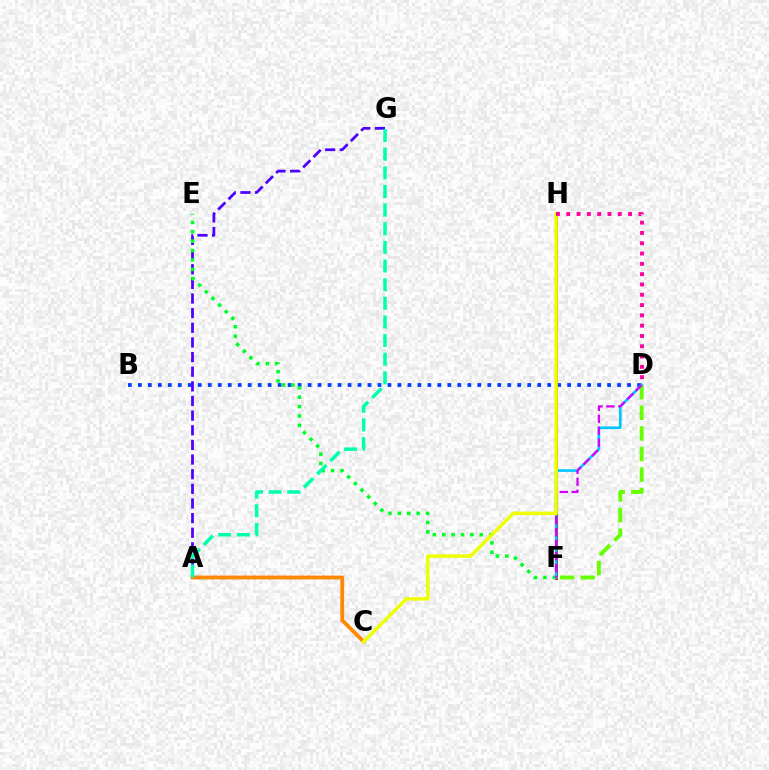{('D', 'F'): [{'color': '#66ff00', 'line_style': 'dashed', 'thickness': 2.8}, {'color': '#00c7ff', 'line_style': 'solid', 'thickness': 1.92}, {'color': '#d600ff', 'line_style': 'dashed', 'thickness': 1.63}], ('B', 'D'): [{'color': '#003fff', 'line_style': 'dotted', 'thickness': 2.71}], ('F', 'H'): [{'color': '#ff0000', 'line_style': 'solid', 'thickness': 2.14}], ('A', 'G'): [{'color': '#4f00ff', 'line_style': 'dashed', 'thickness': 1.99}, {'color': '#00ffaf', 'line_style': 'dashed', 'thickness': 2.53}], ('E', 'F'): [{'color': '#00ff27', 'line_style': 'dotted', 'thickness': 2.55}], ('A', 'C'): [{'color': '#ff8800', 'line_style': 'solid', 'thickness': 2.75}], ('C', 'H'): [{'color': '#eeff00', 'line_style': 'solid', 'thickness': 2.49}], ('D', 'H'): [{'color': '#ff00a0', 'line_style': 'dotted', 'thickness': 2.8}]}